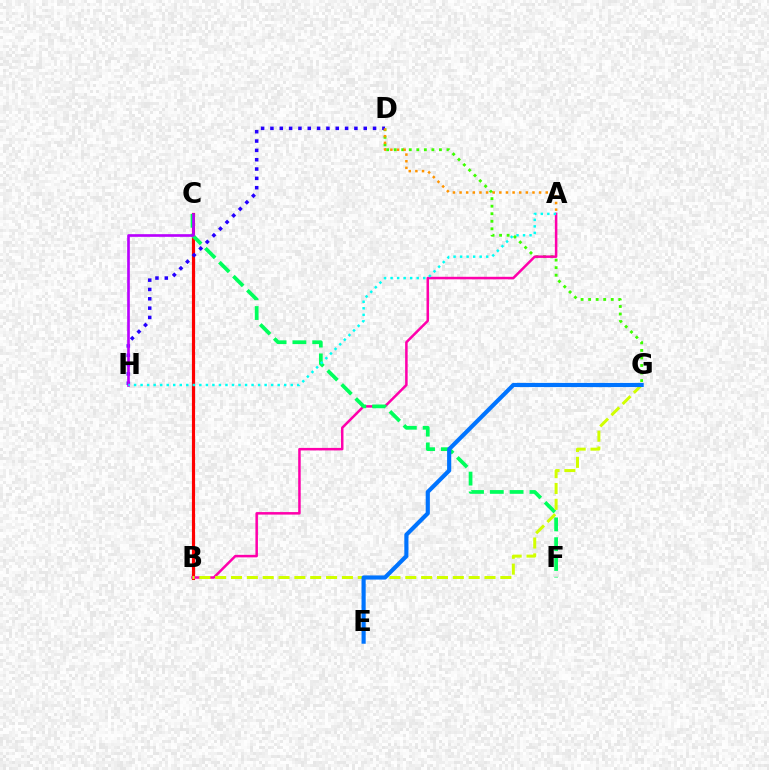{('B', 'C'): [{'color': '#ff0000', 'line_style': 'solid', 'thickness': 2.27}], ('D', 'G'): [{'color': '#3dff00', 'line_style': 'dotted', 'thickness': 2.05}], ('D', 'H'): [{'color': '#2500ff', 'line_style': 'dotted', 'thickness': 2.53}], ('A', 'D'): [{'color': '#ff9400', 'line_style': 'dotted', 'thickness': 1.8}], ('A', 'B'): [{'color': '#ff00ac', 'line_style': 'solid', 'thickness': 1.81}], ('C', 'F'): [{'color': '#00ff5c', 'line_style': 'dashed', 'thickness': 2.69}], ('B', 'G'): [{'color': '#d1ff00', 'line_style': 'dashed', 'thickness': 2.15}], ('E', 'G'): [{'color': '#0074ff', 'line_style': 'solid', 'thickness': 2.99}], ('C', 'H'): [{'color': '#b900ff', 'line_style': 'solid', 'thickness': 1.91}], ('A', 'H'): [{'color': '#00fff6', 'line_style': 'dotted', 'thickness': 1.77}]}